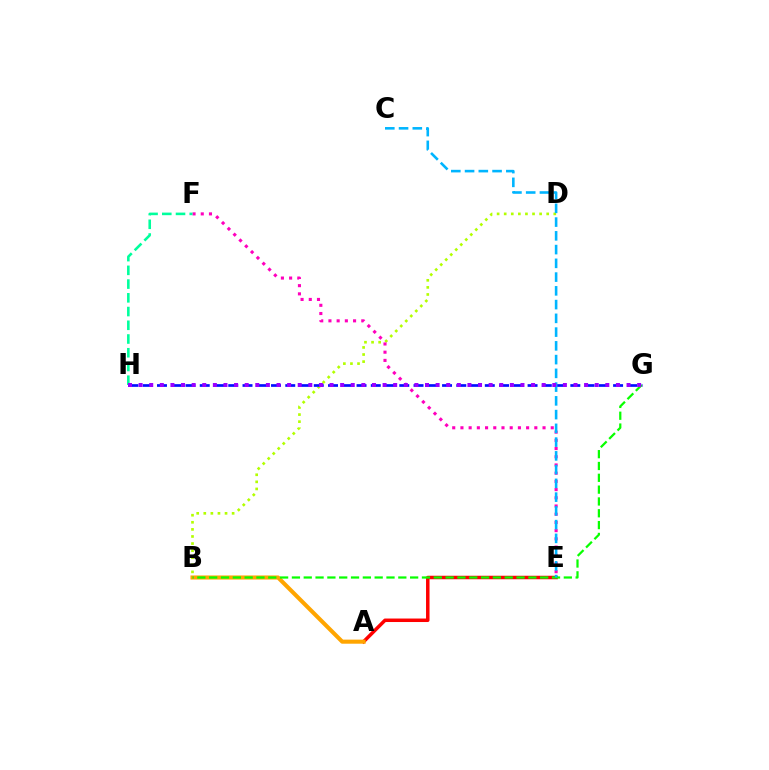{('A', 'E'): [{'color': '#ff0000', 'line_style': 'solid', 'thickness': 2.52}], ('B', 'D'): [{'color': '#b3ff00', 'line_style': 'dotted', 'thickness': 1.92}], ('G', 'H'): [{'color': '#0010ff', 'line_style': 'dashed', 'thickness': 1.94}, {'color': '#9b00ff', 'line_style': 'dotted', 'thickness': 2.88}], ('E', 'F'): [{'color': '#ff00bd', 'line_style': 'dotted', 'thickness': 2.23}], ('A', 'B'): [{'color': '#ffa500', 'line_style': 'solid', 'thickness': 2.94}], ('B', 'G'): [{'color': '#08ff00', 'line_style': 'dashed', 'thickness': 1.61}], ('C', 'E'): [{'color': '#00b5ff', 'line_style': 'dashed', 'thickness': 1.87}], ('F', 'H'): [{'color': '#00ff9d', 'line_style': 'dashed', 'thickness': 1.87}]}